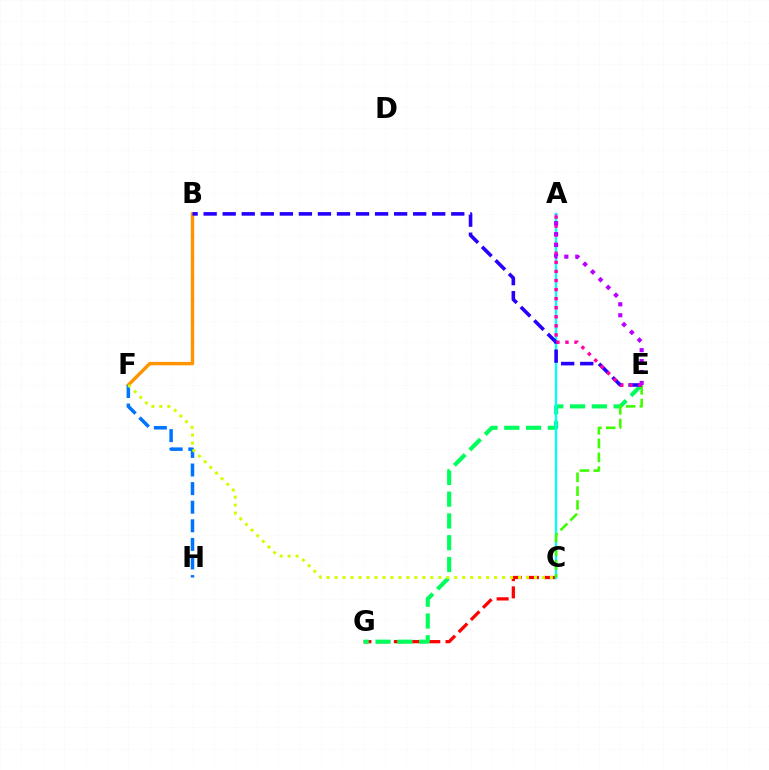{('C', 'G'): [{'color': '#ff0000', 'line_style': 'dashed', 'thickness': 2.34}], ('E', 'G'): [{'color': '#00ff5c', 'line_style': 'dashed', 'thickness': 2.96}], ('A', 'C'): [{'color': '#00fff6', 'line_style': 'solid', 'thickness': 1.66}], ('C', 'E'): [{'color': '#3dff00', 'line_style': 'dashed', 'thickness': 1.87}], ('B', 'F'): [{'color': '#ff9400', 'line_style': 'solid', 'thickness': 2.45}], ('F', 'H'): [{'color': '#0074ff', 'line_style': 'dashed', 'thickness': 2.53}], ('B', 'E'): [{'color': '#2500ff', 'line_style': 'dashed', 'thickness': 2.59}], ('A', 'E'): [{'color': '#ff00ac', 'line_style': 'dotted', 'thickness': 2.46}, {'color': '#b900ff', 'line_style': 'dotted', 'thickness': 2.97}], ('C', 'F'): [{'color': '#d1ff00', 'line_style': 'dotted', 'thickness': 2.17}]}